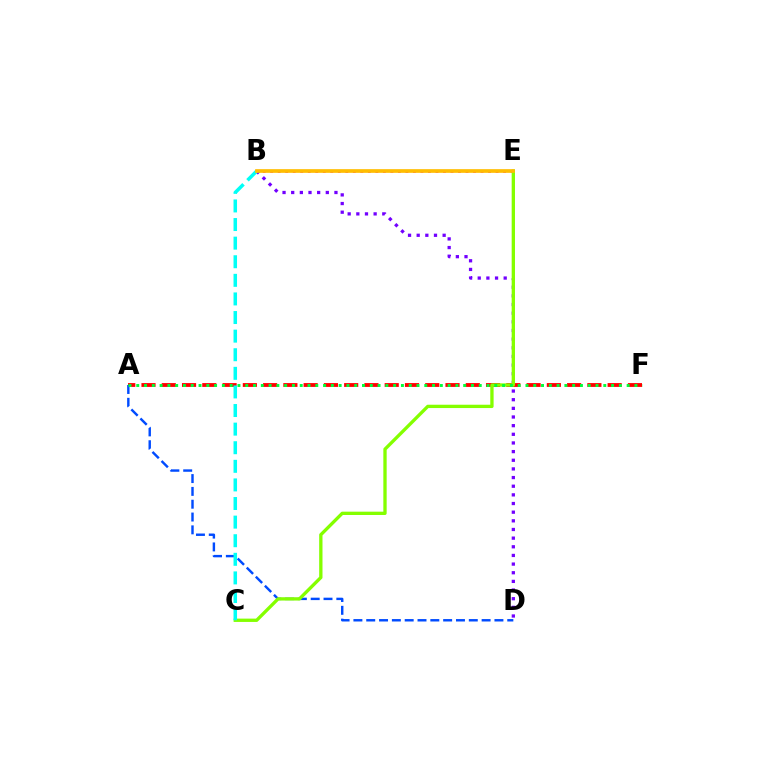{('A', 'F'): [{'color': '#ff0000', 'line_style': 'dashed', 'thickness': 2.75}, {'color': '#00ff39', 'line_style': 'dotted', 'thickness': 2.11}], ('A', 'D'): [{'color': '#004bff', 'line_style': 'dashed', 'thickness': 1.74}], ('B', 'E'): [{'color': '#ff00cf', 'line_style': 'dotted', 'thickness': 2.04}, {'color': '#ffbd00', 'line_style': 'solid', 'thickness': 2.65}], ('B', 'D'): [{'color': '#7200ff', 'line_style': 'dotted', 'thickness': 2.35}], ('C', 'E'): [{'color': '#84ff00', 'line_style': 'solid', 'thickness': 2.39}], ('B', 'C'): [{'color': '#00fff6', 'line_style': 'dashed', 'thickness': 2.53}]}